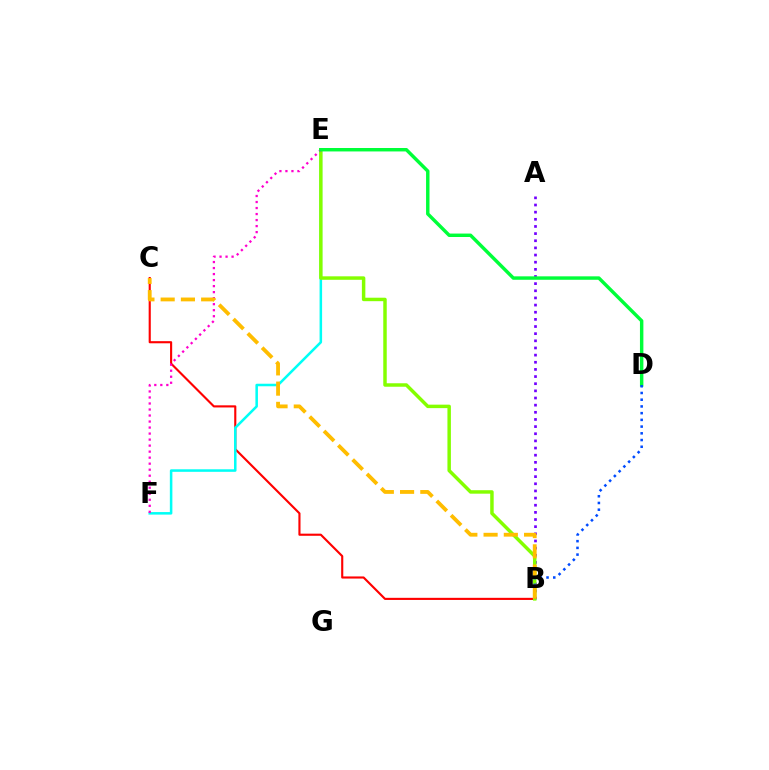{('A', 'B'): [{'color': '#7200ff', 'line_style': 'dotted', 'thickness': 1.94}], ('B', 'C'): [{'color': '#ff0000', 'line_style': 'solid', 'thickness': 1.53}, {'color': '#ffbd00', 'line_style': 'dashed', 'thickness': 2.75}], ('E', 'F'): [{'color': '#00fff6', 'line_style': 'solid', 'thickness': 1.82}, {'color': '#ff00cf', 'line_style': 'dotted', 'thickness': 1.64}], ('B', 'E'): [{'color': '#84ff00', 'line_style': 'solid', 'thickness': 2.5}], ('D', 'E'): [{'color': '#00ff39', 'line_style': 'solid', 'thickness': 2.47}], ('B', 'D'): [{'color': '#004bff', 'line_style': 'dotted', 'thickness': 1.83}]}